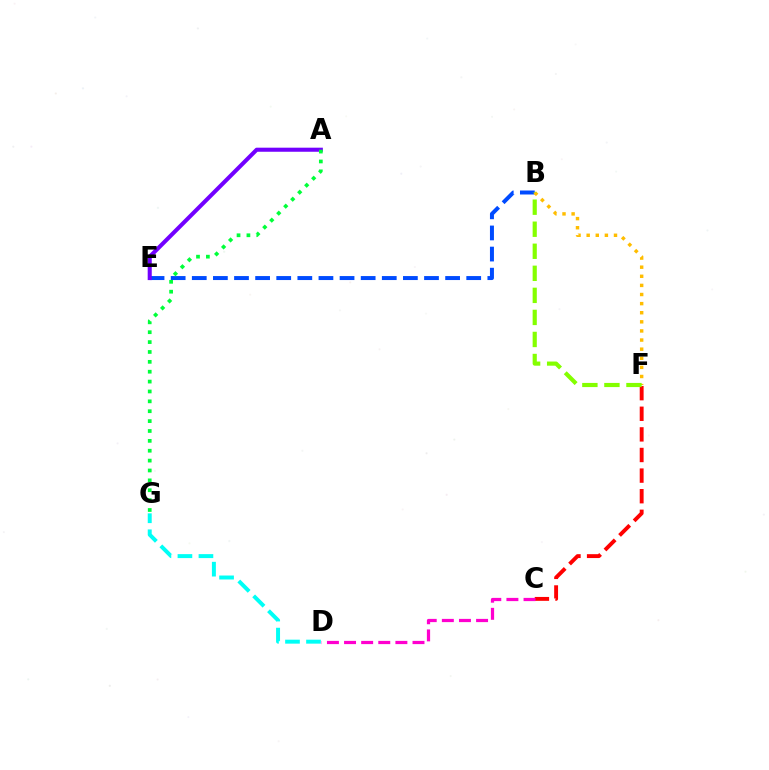{('C', 'F'): [{'color': '#ff0000', 'line_style': 'dashed', 'thickness': 2.8}], ('B', 'E'): [{'color': '#004bff', 'line_style': 'dashed', 'thickness': 2.87}], ('D', 'G'): [{'color': '#00fff6', 'line_style': 'dashed', 'thickness': 2.85}], ('B', 'F'): [{'color': '#ffbd00', 'line_style': 'dotted', 'thickness': 2.47}, {'color': '#84ff00', 'line_style': 'dashed', 'thickness': 2.99}], ('C', 'D'): [{'color': '#ff00cf', 'line_style': 'dashed', 'thickness': 2.32}], ('A', 'E'): [{'color': '#7200ff', 'line_style': 'solid', 'thickness': 2.93}], ('A', 'G'): [{'color': '#00ff39', 'line_style': 'dotted', 'thickness': 2.68}]}